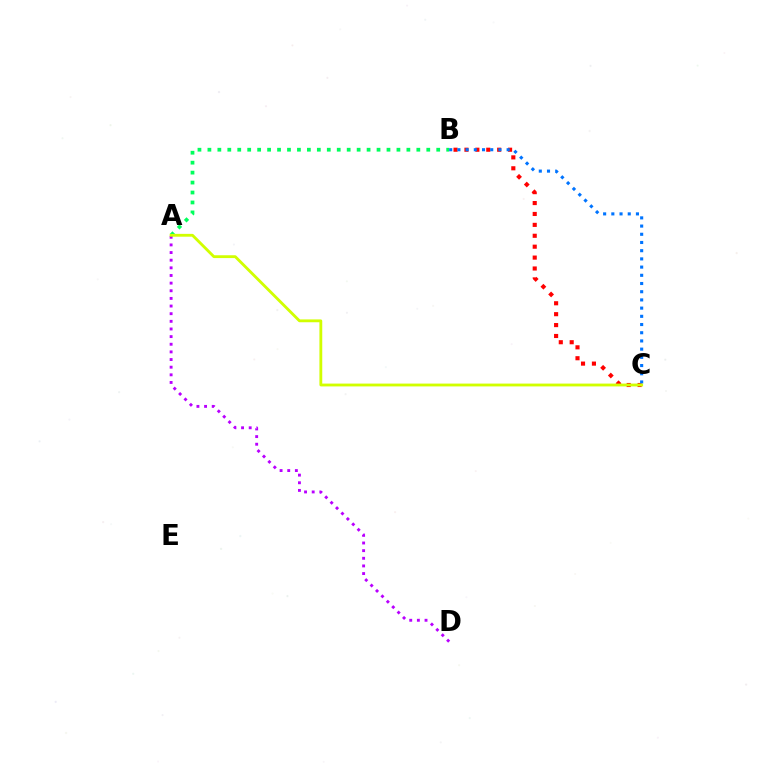{('A', 'B'): [{'color': '#00ff5c', 'line_style': 'dotted', 'thickness': 2.7}], ('B', 'C'): [{'color': '#ff0000', 'line_style': 'dotted', 'thickness': 2.96}, {'color': '#0074ff', 'line_style': 'dotted', 'thickness': 2.23}], ('A', 'D'): [{'color': '#b900ff', 'line_style': 'dotted', 'thickness': 2.08}], ('A', 'C'): [{'color': '#d1ff00', 'line_style': 'solid', 'thickness': 2.04}]}